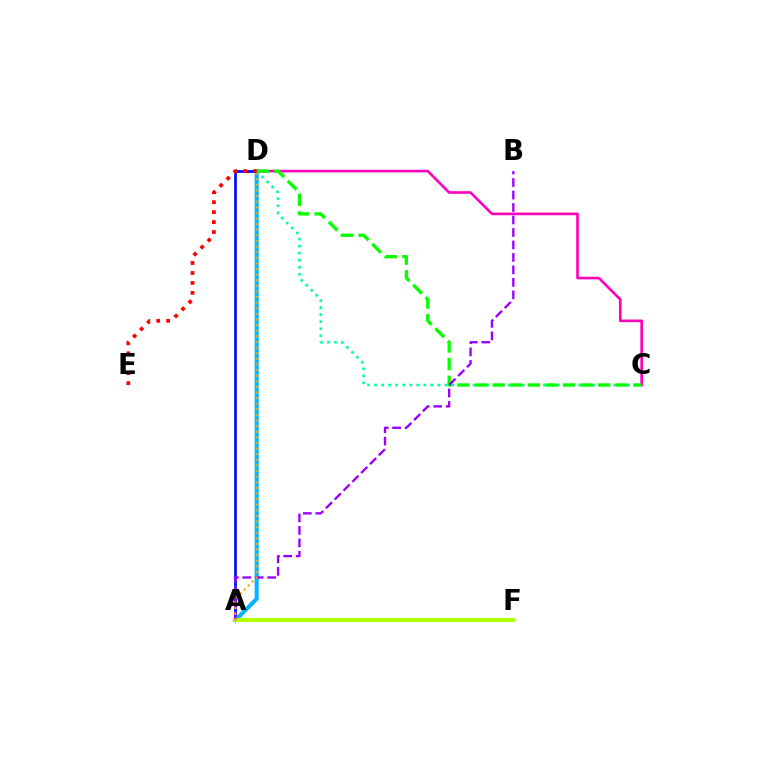{('C', 'D'): [{'color': '#ff00bd', 'line_style': 'solid', 'thickness': 1.91}, {'color': '#00ff9d', 'line_style': 'dotted', 'thickness': 1.91}, {'color': '#08ff00', 'line_style': 'dashed', 'thickness': 2.39}], ('A', 'D'): [{'color': '#0010ff', 'line_style': 'solid', 'thickness': 1.96}, {'color': '#00b5ff', 'line_style': 'solid', 'thickness': 2.92}, {'color': '#ffa500', 'line_style': 'dotted', 'thickness': 1.52}], ('A', 'F'): [{'color': '#b3ff00', 'line_style': 'solid', 'thickness': 2.98}], ('A', 'B'): [{'color': '#9b00ff', 'line_style': 'dashed', 'thickness': 1.69}], ('D', 'E'): [{'color': '#ff0000', 'line_style': 'dotted', 'thickness': 2.7}]}